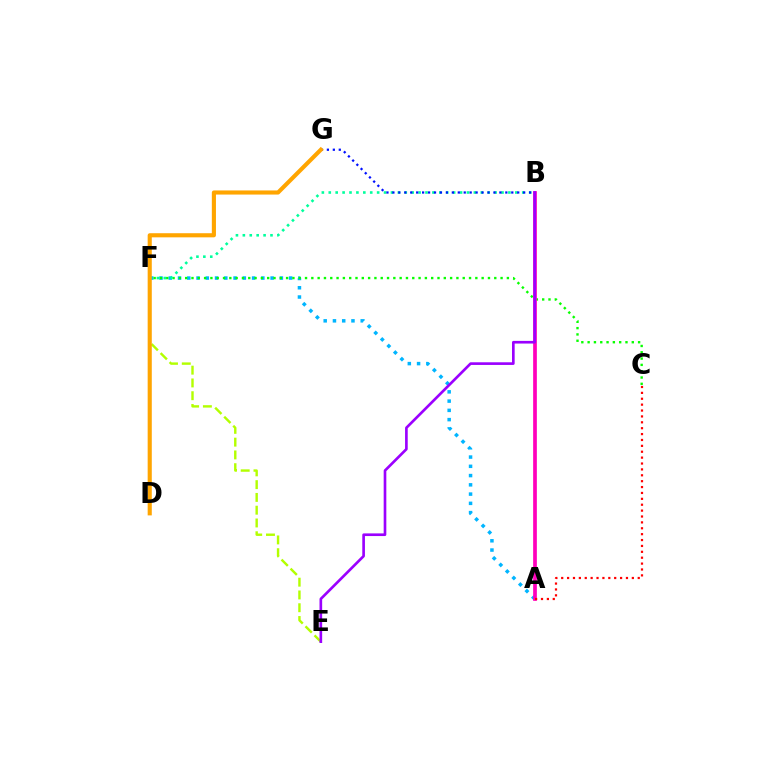{('A', 'F'): [{'color': '#00b5ff', 'line_style': 'dotted', 'thickness': 2.52}], ('C', 'F'): [{'color': '#08ff00', 'line_style': 'dotted', 'thickness': 1.71}], ('A', 'B'): [{'color': '#ff00bd', 'line_style': 'solid', 'thickness': 2.67}], ('E', 'F'): [{'color': '#b3ff00', 'line_style': 'dashed', 'thickness': 1.74}], ('B', 'F'): [{'color': '#00ff9d', 'line_style': 'dotted', 'thickness': 1.88}], ('B', 'G'): [{'color': '#0010ff', 'line_style': 'dotted', 'thickness': 1.62}], ('A', 'C'): [{'color': '#ff0000', 'line_style': 'dotted', 'thickness': 1.6}], ('B', 'E'): [{'color': '#9b00ff', 'line_style': 'solid', 'thickness': 1.91}], ('D', 'G'): [{'color': '#ffa500', 'line_style': 'solid', 'thickness': 2.97}]}